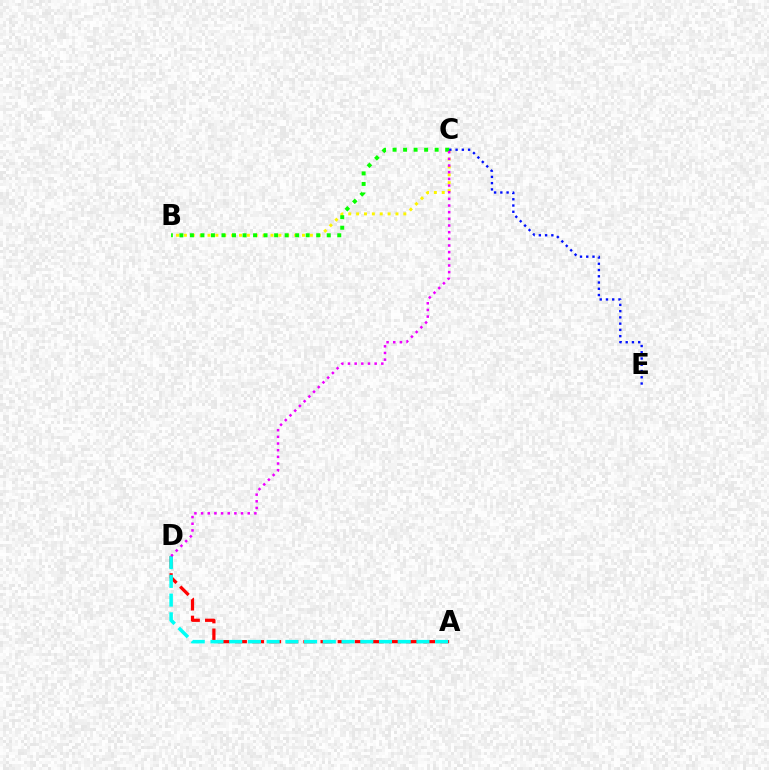{('B', 'C'): [{'color': '#fcf500', 'line_style': 'dotted', 'thickness': 2.14}, {'color': '#08ff00', 'line_style': 'dotted', 'thickness': 2.86}], ('A', 'D'): [{'color': '#ff0000', 'line_style': 'dashed', 'thickness': 2.32}, {'color': '#00fff6', 'line_style': 'dashed', 'thickness': 2.54}], ('C', 'E'): [{'color': '#0010ff', 'line_style': 'dotted', 'thickness': 1.7}], ('C', 'D'): [{'color': '#ee00ff', 'line_style': 'dotted', 'thickness': 1.81}]}